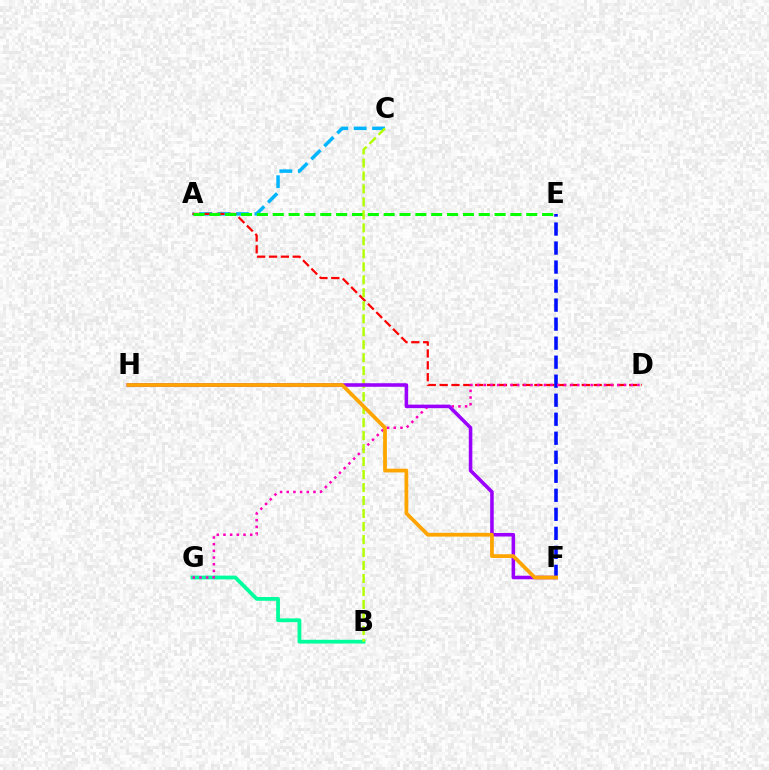{('A', 'C'): [{'color': '#00b5ff', 'line_style': 'dashed', 'thickness': 2.5}], ('A', 'D'): [{'color': '#ff0000', 'line_style': 'dashed', 'thickness': 1.61}], ('B', 'G'): [{'color': '#00ff9d', 'line_style': 'solid', 'thickness': 2.73}], ('E', 'F'): [{'color': '#0010ff', 'line_style': 'dashed', 'thickness': 2.58}], ('A', 'E'): [{'color': '#08ff00', 'line_style': 'dashed', 'thickness': 2.15}], ('D', 'G'): [{'color': '#ff00bd', 'line_style': 'dotted', 'thickness': 1.82}], ('B', 'C'): [{'color': '#b3ff00', 'line_style': 'dashed', 'thickness': 1.76}], ('F', 'H'): [{'color': '#9b00ff', 'line_style': 'solid', 'thickness': 2.56}, {'color': '#ffa500', 'line_style': 'solid', 'thickness': 2.7}]}